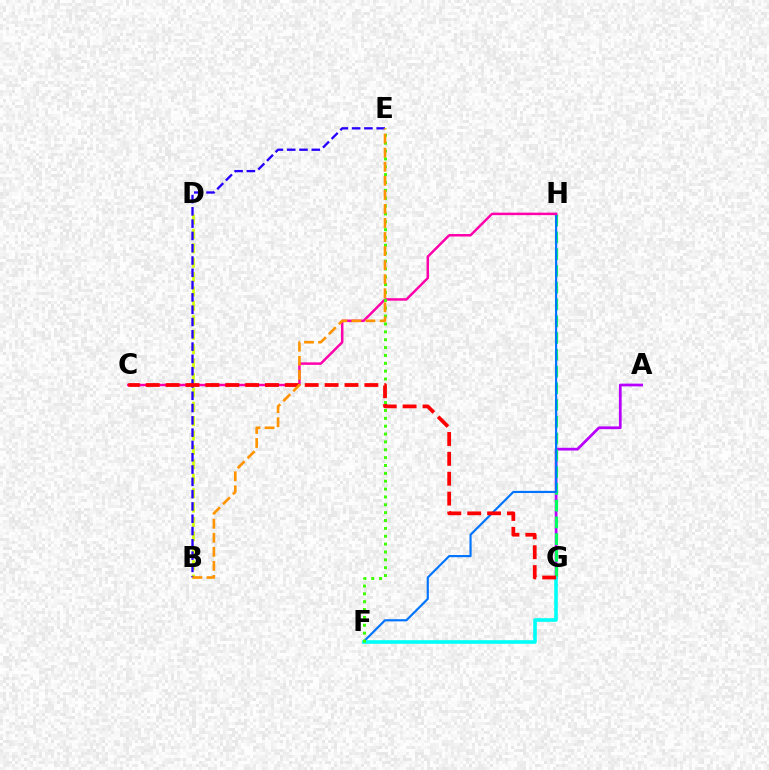{('A', 'G'): [{'color': '#b900ff', 'line_style': 'solid', 'thickness': 1.97}], ('B', 'D'): [{'color': '#d1ff00', 'line_style': 'dashed', 'thickness': 1.96}], ('G', 'H'): [{'color': '#00ff5c', 'line_style': 'dashed', 'thickness': 2.28}], ('F', 'H'): [{'color': '#0074ff', 'line_style': 'solid', 'thickness': 1.56}], ('F', 'G'): [{'color': '#00fff6', 'line_style': 'solid', 'thickness': 2.61}], ('C', 'H'): [{'color': '#ff00ac', 'line_style': 'solid', 'thickness': 1.79}], ('B', 'E'): [{'color': '#2500ff', 'line_style': 'dashed', 'thickness': 1.67}, {'color': '#ff9400', 'line_style': 'dashed', 'thickness': 1.91}], ('E', 'F'): [{'color': '#3dff00', 'line_style': 'dotted', 'thickness': 2.14}], ('C', 'G'): [{'color': '#ff0000', 'line_style': 'dashed', 'thickness': 2.7}]}